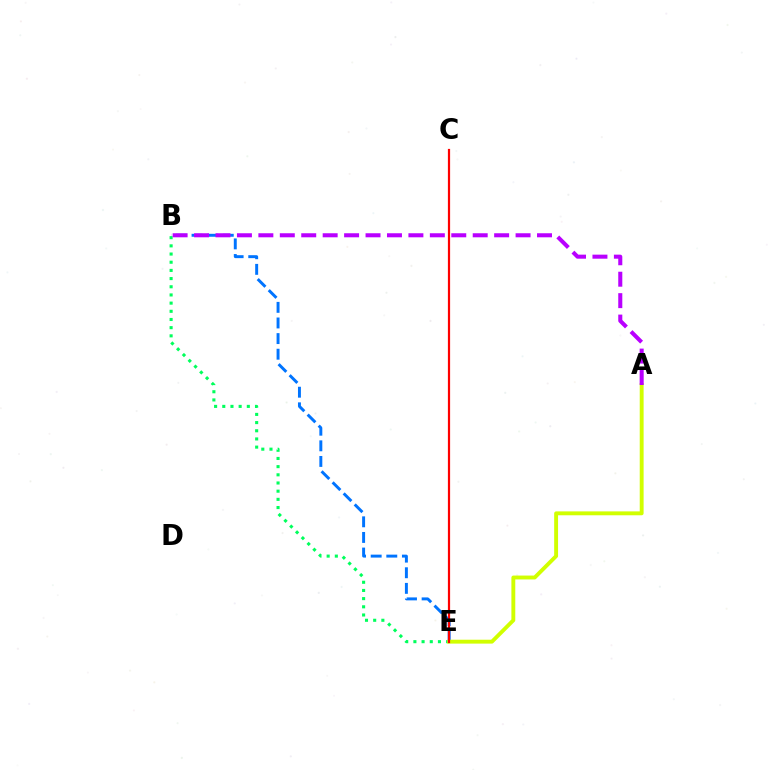{('B', 'E'): [{'color': '#0074ff', 'line_style': 'dashed', 'thickness': 2.12}, {'color': '#00ff5c', 'line_style': 'dotted', 'thickness': 2.22}], ('A', 'E'): [{'color': '#d1ff00', 'line_style': 'solid', 'thickness': 2.8}], ('A', 'B'): [{'color': '#b900ff', 'line_style': 'dashed', 'thickness': 2.91}], ('C', 'E'): [{'color': '#ff0000', 'line_style': 'solid', 'thickness': 1.6}]}